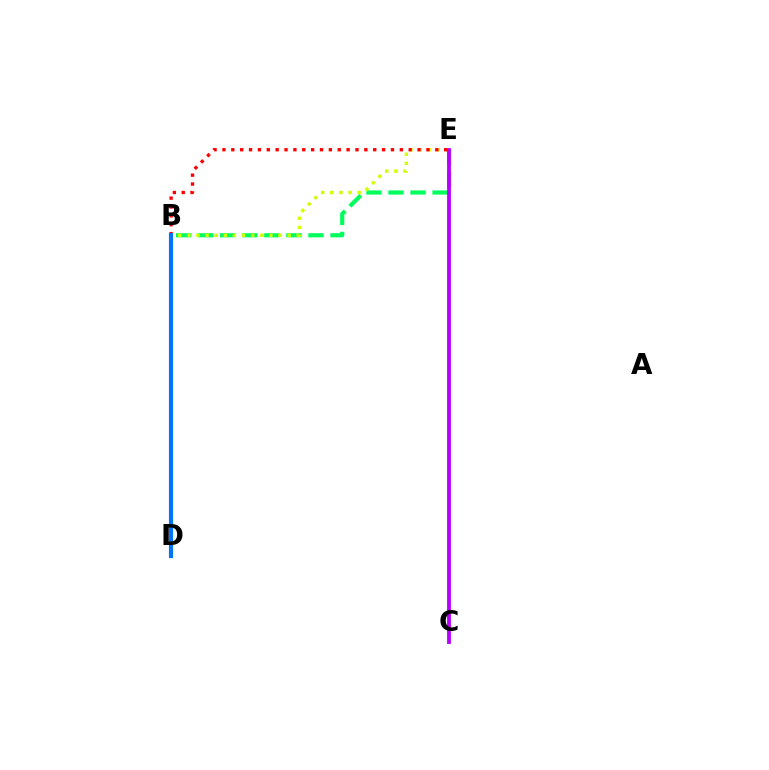{('B', 'E'): [{'color': '#00ff5c', 'line_style': 'dashed', 'thickness': 3.0}, {'color': '#d1ff00', 'line_style': 'dotted', 'thickness': 2.48}, {'color': '#ff0000', 'line_style': 'dotted', 'thickness': 2.41}], ('C', 'E'): [{'color': '#b900ff', 'line_style': 'solid', 'thickness': 2.75}], ('B', 'D'): [{'color': '#0074ff', 'line_style': 'solid', 'thickness': 2.99}]}